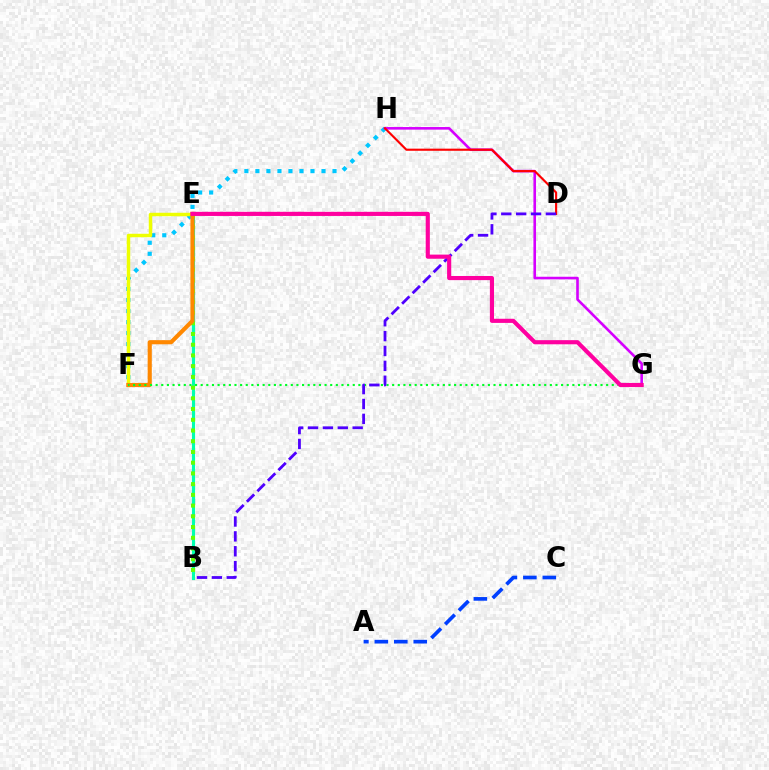{('F', 'H'): [{'color': '#00c7ff', 'line_style': 'dotted', 'thickness': 2.99}], ('G', 'H'): [{'color': '#d600ff', 'line_style': 'solid', 'thickness': 1.88}], ('D', 'H'): [{'color': '#ff0000', 'line_style': 'solid', 'thickness': 1.53}], ('E', 'F'): [{'color': '#eeff00', 'line_style': 'solid', 'thickness': 2.49}, {'color': '#ff8800', 'line_style': 'solid', 'thickness': 2.98}], ('B', 'E'): [{'color': '#00ffaf', 'line_style': 'solid', 'thickness': 2.24}, {'color': '#66ff00', 'line_style': 'dotted', 'thickness': 2.91}], ('A', 'C'): [{'color': '#003fff', 'line_style': 'dashed', 'thickness': 2.64}], ('F', 'G'): [{'color': '#00ff27', 'line_style': 'dotted', 'thickness': 1.53}], ('B', 'D'): [{'color': '#4f00ff', 'line_style': 'dashed', 'thickness': 2.02}], ('E', 'G'): [{'color': '#ff00a0', 'line_style': 'solid', 'thickness': 2.97}]}